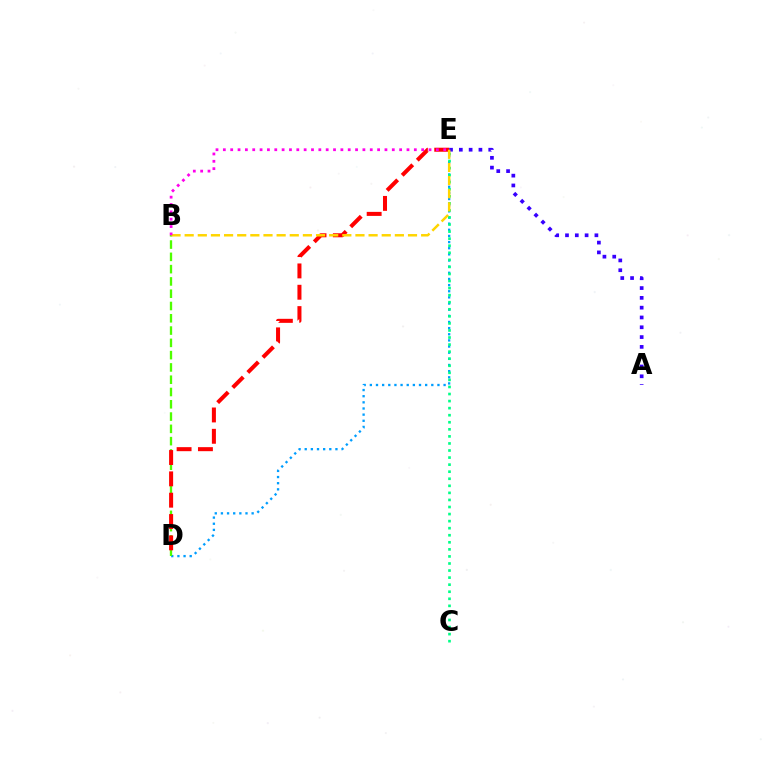{('D', 'E'): [{'color': '#009eff', 'line_style': 'dotted', 'thickness': 1.67}, {'color': '#ff0000', 'line_style': 'dashed', 'thickness': 2.9}], ('C', 'E'): [{'color': '#00ff86', 'line_style': 'dotted', 'thickness': 1.92}], ('B', 'D'): [{'color': '#4fff00', 'line_style': 'dashed', 'thickness': 1.67}], ('A', 'E'): [{'color': '#3700ff', 'line_style': 'dotted', 'thickness': 2.66}], ('B', 'E'): [{'color': '#ffd500', 'line_style': 'dashed', 'thickness': 1.78}, {'color': '#ff00ed', 'line_style': 'dotted', 'thickness': 2.0}]}